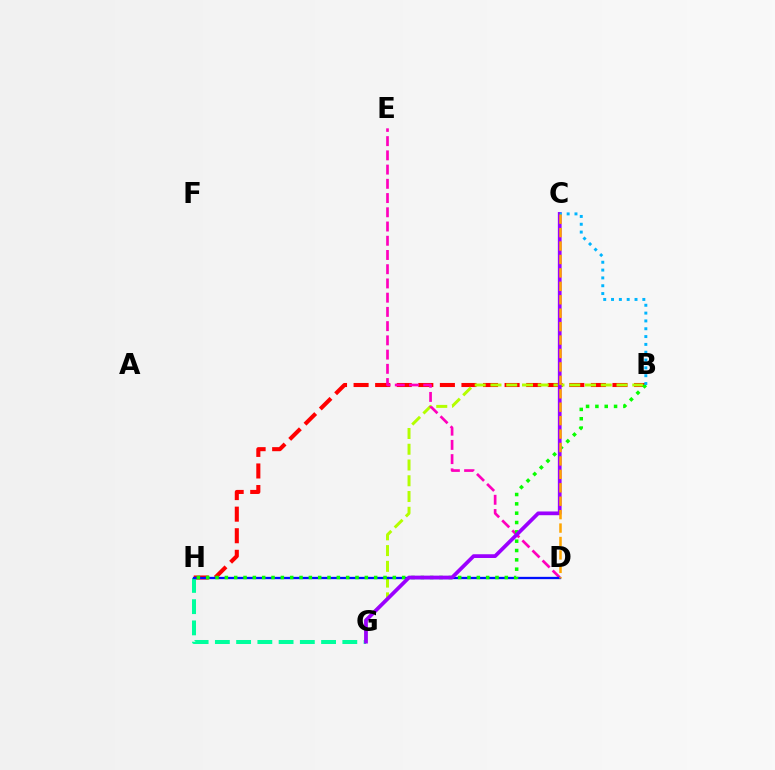{('B', 'H'): [{'color': '#ff0000', 'line_style': 'dashed', 'thickness': 2.93}, {'color': '#08ff00', 'line_style': 'dotted', 'thickness': 2.54}], ('G', 'H'): [{'color': '#00ff9d', 'line_style': 'dashed', 'thickness': 2.89}], ('B', 'G'): [{'color': '#b3ff00', 'line_style': 'dashed', 'thickness': 2.14}], ('D', 'E'): [{'color': '#ff00bd', 'line_style': 'dashed', 'thickness': 1.93}], ('D', 'H'): [{'color': '#0010ff', 'line_style': 'solid', 'thickness': 1.66}], ('C', 'G'): [{'color': '#9b00ff', 'line_style': 'solid', 'thickness': 2.69}], ('B', 'C'): [{'color': '#00b5ff', 'line_style': 'dotted', 'thickness': 2.13}], ('C', 'D'): [{'color': '#ffa500', 'line_style': 'dashed', 'thickness': 1.82}]}